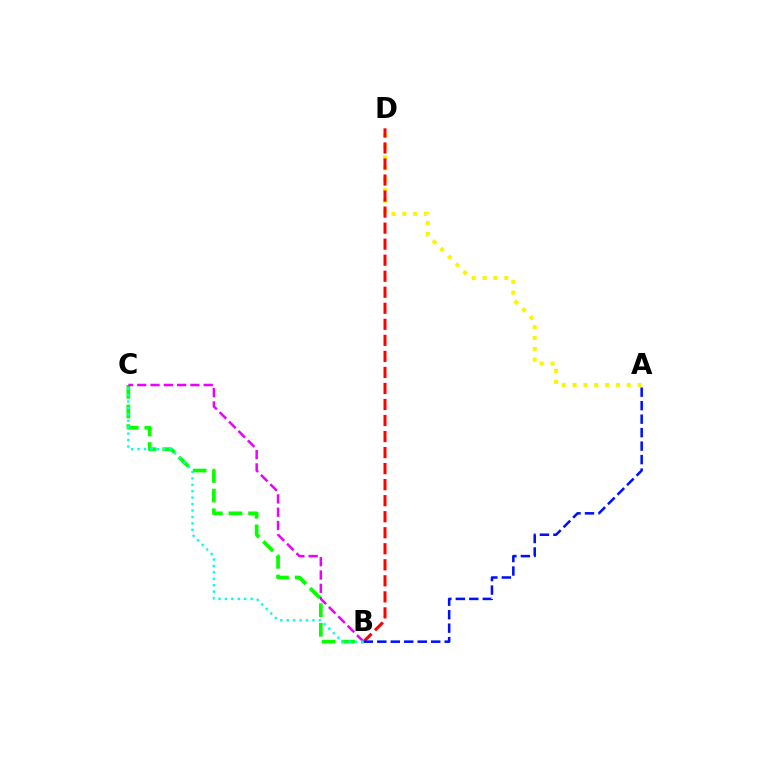{('A', 'D'): [{'color': '#fcf500', 'line_style': 'dotted', 'thickness': 2.95}], ('B', 'C'): [{'color': '#08ff00', 'line_style': 'dashed', 'thickness': 2.67}, {'color': '#ee00ff', 'line_style': 'dashed', 'thickness': 1.81}, {'color': '#00fff6', 'line_style': 'dotted', 'thickness': 1.75}], ('B', 'D'): [{'color': '#ff0000', 'line_style': 'dashed', 'thickness': 2.18}], ('A', 'B'): [{'color': '#0010ff', 'line_style': 'dashed', 'thickness': 1.83}]}